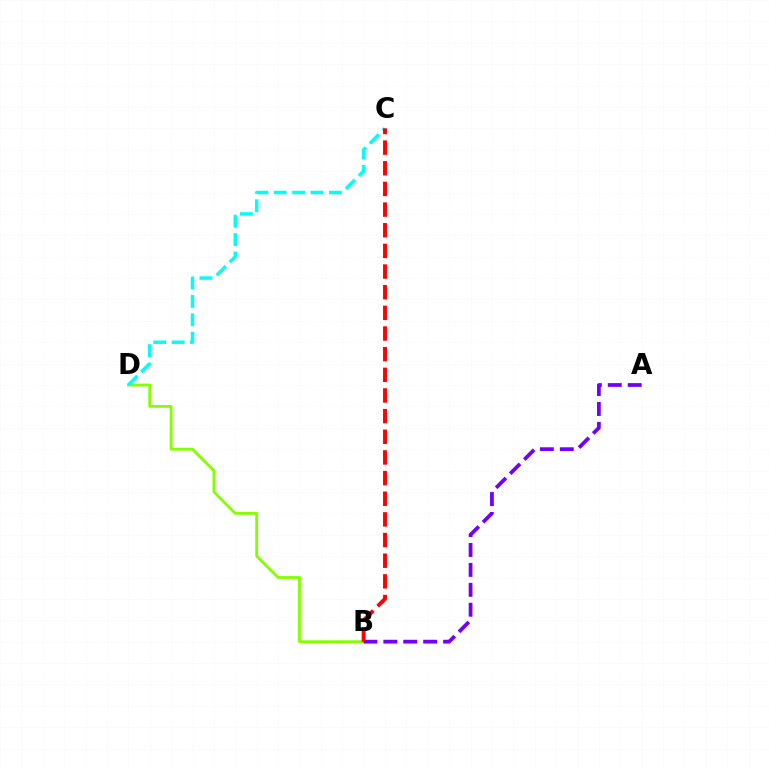{('B', 'D'): [{'color': '#84ff00', 'line_style': 'solid', 'thickness': 2.02}], ('A', 'B'): [{'color': '#7200ff', 'line_style': 'dashed', 'thickness': 2.71}], ('C', 'D'): [{'color': '#00fff6', 'line_style': 'dashed', 'thickness': 2.5}], ('B', 'C'): [{'color': '#ff0000', 'line_style': 'dashed', 'thickness': 2.81}]}